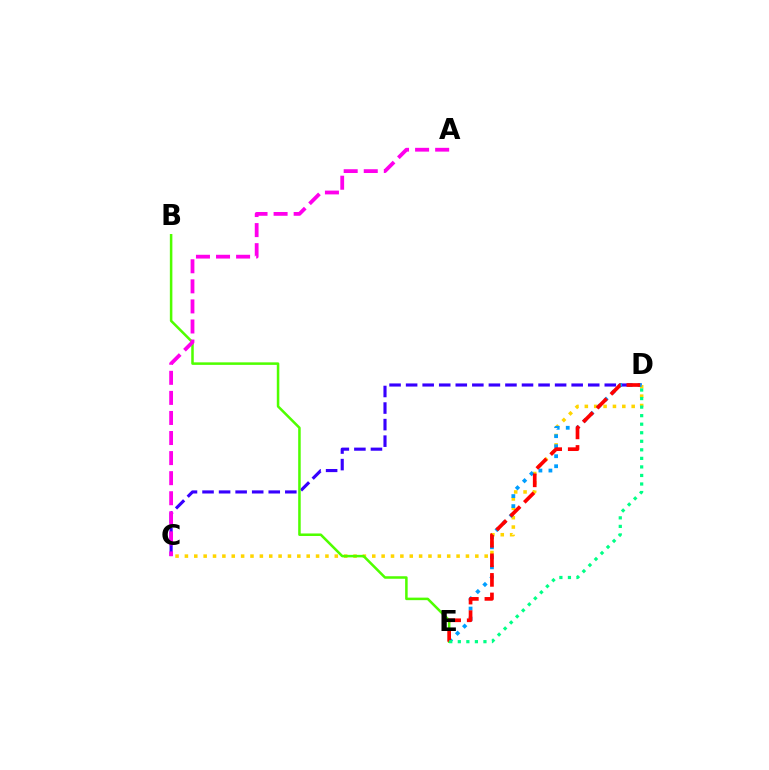{('C', 'D'): [{'color': '#3700ff', 'line_style': 'dashed', 'thickness': 2.25}, {'color': '#ffd500', 'line_style': 'dotted', 'thickness': 2.55}], ('D', 'E'): [{'color': '#009eff', 'line_style': 'dotted', 'thickness': 2.72}, {'color': '#ff0000', 'line_style': 'dashed', 'thickness': 2.66}, {'color': '#00ff86', 'line_style': 'dotted', 'thickness': 2.32}], ('B', 'E'): [{'color': '#4fff00', 'line_style': 'solid', 'thickness': 1.82}], ('A', 'C'): [{'color': '#ff00ed', 'line_style': 'dashed', 'thickness': 2.73}]}